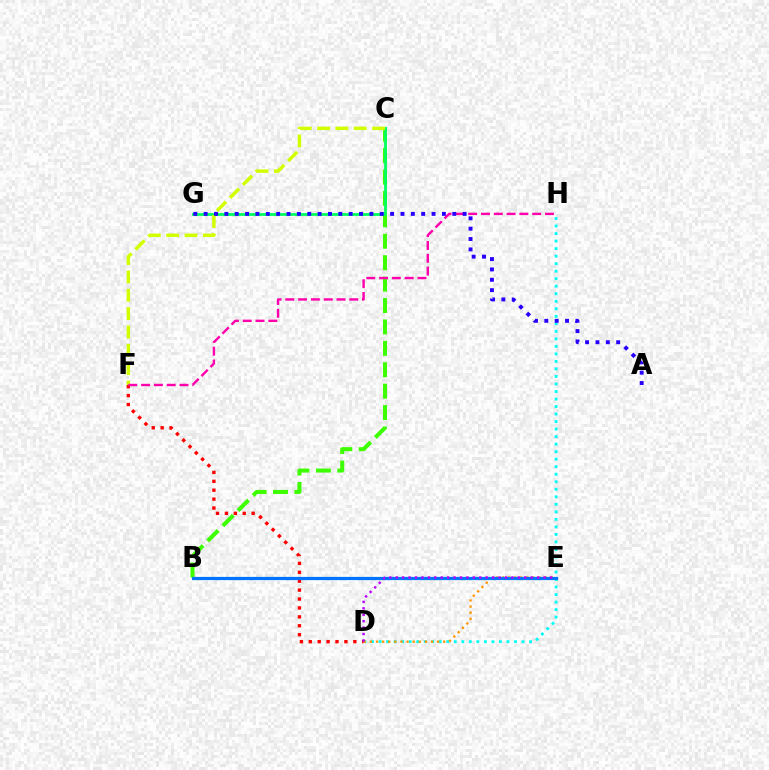{('D', 'H'): [{'color': '#00fff6', 'line_style': 'dotted', 'thickness': 2.04}], ('D', 'E'): [{'color': '#ff9400', 'line_style': 'dotted', 'thickness': 1.66}, {'color': '#b900ff', 'line_style': 'dotted', 'thickness': 1.75}], ('B', 'C'): [{'color': '#3dff00', 'line_style': 'dashed', 'thickness': 2.91}], ('D', 'F'): [{'color': '#ff0000', 'line_style': 'dotted', 'thickness': 2.42}], ('B', 'E'): [{'color': '#0074ff', 'line_style': 'solid', 'thickness': 2.31}], ('C', 'G'): [{'color': '#00ff5c', 'line_style': 'solid', 'thickness': 2.0}], ('C', 'F'): [{'color': '#d1ff00', 'line_style': 'dashed', 'thickness': 2.49}], ('F', 'H'): [{'color': '#ff00ac', 'line_style': 'dashed', 'thickness': 1.74}], ('A', 'G'): [{'color': '#2500ff', 'line_style': 'dotted', 'thickness': 2.81}]}